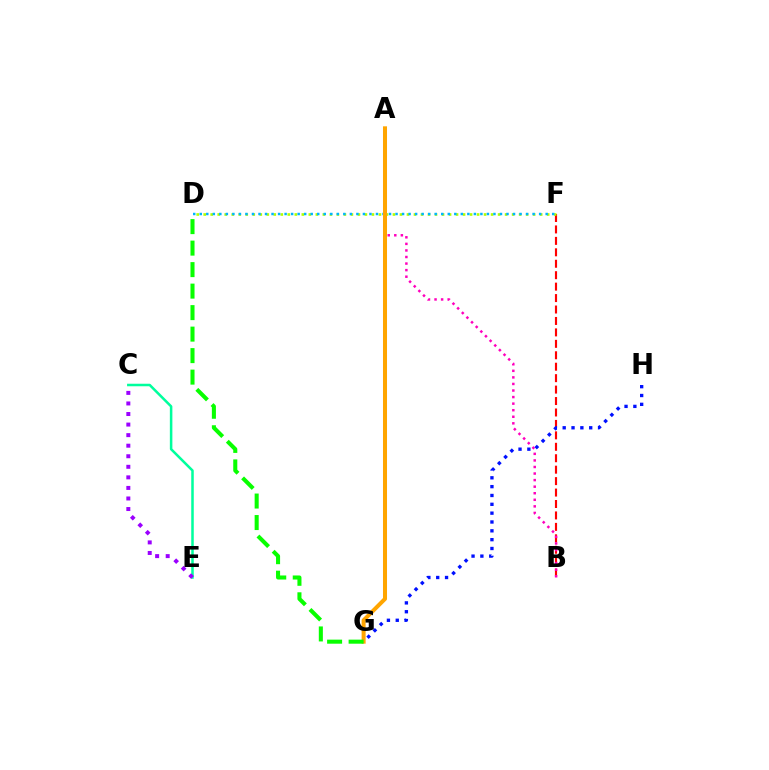{('C', 'E'): [{'color': '#00ff9d', 'line_style': 'solid', 'thickness': 1.82}, {'color': '#9b00ff', 'line_style': 'dotted', 'thickness': 2.87}], ('B', 'F'): [{'color': '#ff0000', 'line_style': 'dashed', 'thickness': 1.55}], ('A', 'B'): [{'color': '#ff00bd', 'line_style': 'dotted', 'thickness': 1.78}], ('D', 'F'): [{'color': '#b3ff00', 'line_style': 'dotted', 'thickness': 1.9}, {'color': '#00b5ff', 'line_style': 'dotted', 'thickness': 1.77}], ('A', 'G'): [{'color': '#ffa500', 'line_style': 'solid', 'thickness': 2.9}], ('G', 'H'): [{'color': '#0010ff', 'line_style': 'dotted', 'thickness': 2.4}], ('D', 'G'): [{'color': '#08ff00', 'line_style': 'dashed', 'thickness': 2.92}]}